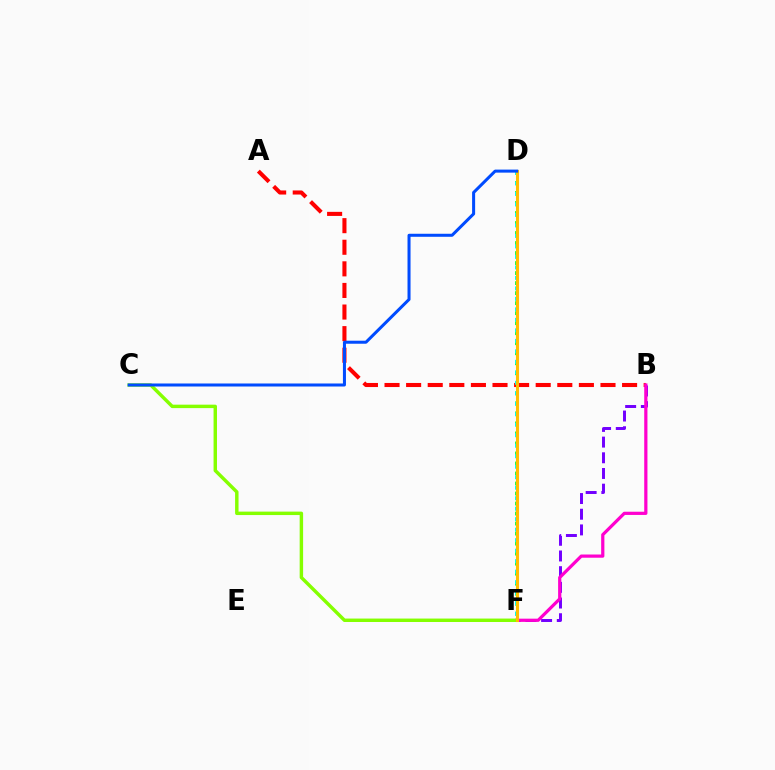{('B', 'F'): [{'color': '#7200ff', 'line_style': 'dashed', 'thickness': 2.13}, {'color': '#ff00cf', 'line_style': 'solid', 'thickness': 2.32}], ('D', 'F'): [{'color': '#00ff39', 'line_style': 'dotted', 'thickness': 2.72}, {'color': '#00fff6', 'line_style': 'dotted', 'thickness': 2.85}, {'color': '#ffbd00', 'line_style': 'solid', 'thickness': 2.22}], ('A', 'B'): [{'color': '#ff0000', 'line_style': 'dashed', 'thickness': 2.93}], ('C', 'F'): [{'color': '#84ff00', 'line_style': 'solid', 'thickness': 2.48}], ('C', 'D'): [{'color': '#004bff', 'line_style': 'solid', 'thickness': 2.18}]}